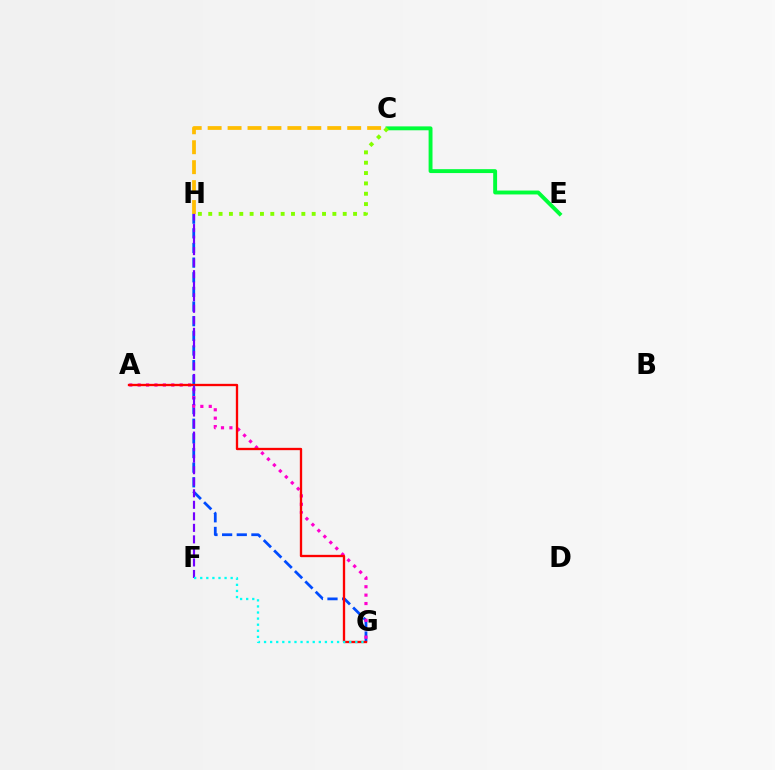{('C', 'H'): [{'color': '#ffbd00', 'line_style': 'dashed', 'thickness': 2.71}, {'color': '#84ff00', 'line_style': 'dotted', 'thickness': 2.81}], ('C', 'E'): [{'color': '#00ff39', 'line_style': 'solid', 'thickness': 2.81}], ('G', 'H'): [{'color': '#004bff', 'line_style': 'dashed', 'thickness': 1.99}], ('A', 'G'): [{'color': '#ff00cf', 'line_style': 'dotted', 'thickness': 2.28}, {'color': '#ff0000', 'line_style': 'solid', 'thickness': 1.67}], ('F', 'H'): [{'color': '#7200ff', 'line_style': 'dashed', 'thickness': 1.57}], ('F', 'G'): [{'color': '#00fff6', 'line_style': 'dotted', 'thickness': 1.65}]}